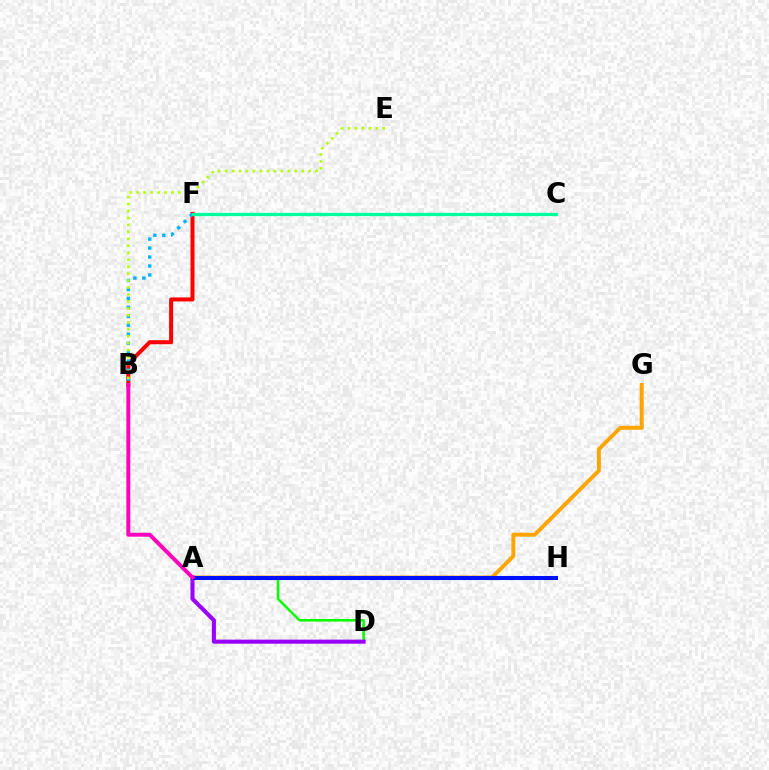{('A', 'D'): [{'color': '#08ff00', 'line_style': 'solid', 'thickness': 1.83}, {'color': '#9b00ff', 'line_style': 'solid', 'thickness': 2.93}], ('A', 'G'): [{'color': '#ffa500', 'line_style': 'solid', 'thickness': 2.85}], ('B', 'F'): [{'color': '#ff0000', 'line_style': 'solid', 'thickness': 2.89}, {'color': '#00b5ff', 'line_style': 'dotted', 'thickness': 2.44}], ('A', 'H'): [{'color': '#0010ff', 'line_style': 'solid', 'thickness': 2.92}], ('B', 'E'): [{'color': '#b3ff00', 'line_style': 'dotted', 'thickness': 1.89}], ('A', 'B'): [{'color': '#ff00bd', 'line_style': 'solid', 'thickness': 2.84}], ('C', 'F'): [{'color': '#00ff9d', 'line_style': 'solid', 'thickness': 2.34}]}